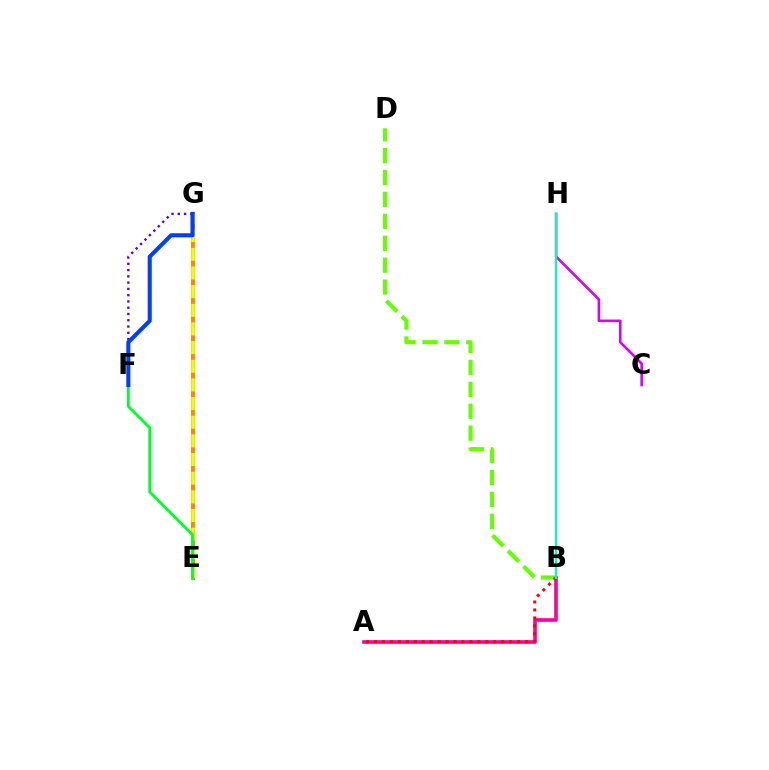{('A', 'B'): [{'color': '#ff00a0', 'line_style': 'solid', 'thickness': 2.61}, {'color': '#ff0000', 'line_style': 'dotted', 'thickness': 2.16}], ('E', 'G'): [{'color': '#00c7ff', 'line_style': 'solid', 'thickness': 1.59}, {'color': '#ff8800', 'line_style': 'solid', 'thickness': 2.91}, {'color': '#eeff00', 'line_style': 'dashed', 'thickness': 2.53}], ('C', 'H'): [{'color': '#d600ff', 'line_style': 'solid', 'thickness': 1.87}], ('F', 'G'): [{'color': '#4f00ff', 'line_style': 'dotted', 'thickness': 1.7}, {'color': '#003fff', 'line_style': 'solid', 'thickness': 2.94}], ('B', 'D'): [{'color': '#66ff00', 'line_style': 'dashed', 'thickness': 2.98}], ('E', 'F'): [{'color': '#00ff27', 'line_style': 'solid', 'thickness': 2.03}], ('B', 'H'): [{'color': '#00ffaf', 'line_style': 'solid', 'thickness': 1.56}]}